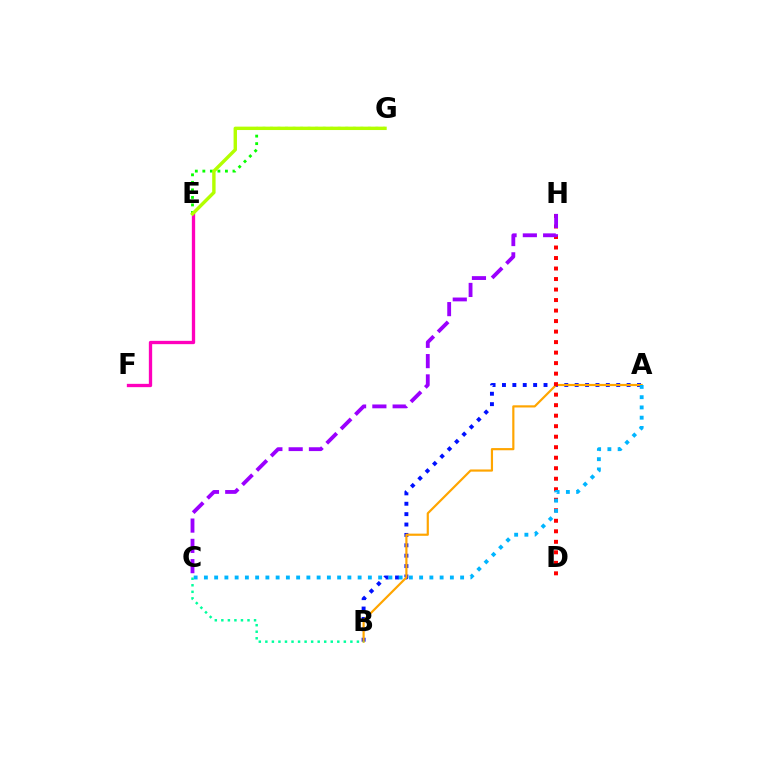{('E', 'G'): [{'color': '#08ff00', 'line_style': 'dotted', 'thickness': 2.05}, {'color': '#b3ff00', 'line_style': 'solid', 'thickness': 2.45}], ('A', 'B'): [{'color': '#0010ff', 'line_style': 'dotted', 'thickness': 2.82}, {'color': '#ffa500', 'line_style': 'solid', 'thickness': 1.57}], ('D', 'H'): [{'color': '#ff0000', 'line_style': 'dotted', 'thickness': 2.86}], ('B', 'C'): [{'color': '#00ff9d', 'line_style': 'dotted', 'thickness': 1.78}], ('E', 'F'): [{'color': '#ff00bd', 'line_style': 'solid', 'thickness': 2.38}], ('A', 'C'): [{'color': '#00b5ff', 'line_style': 'dotted', 'thickness': 2.78}], ('C', 'H'): [{'color': '#9b00ff', 'line_style': 'dashed', 'thickness': 2.76}]}